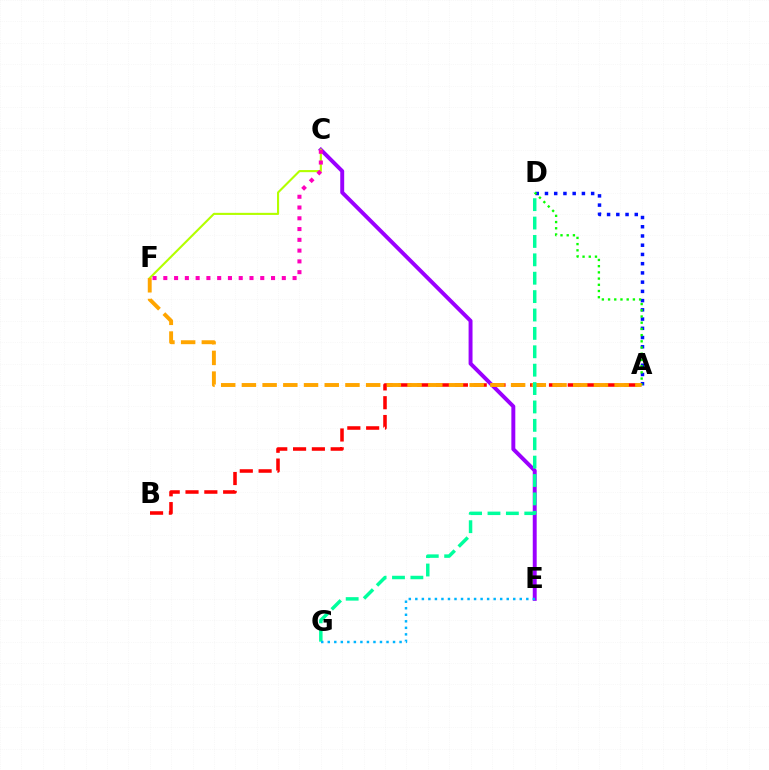{('C', 'E'): [{'color': '#9b00ff', 'line_style': 'solid', 'thickness': 2.83}], ('A', 'D'): [{'color': '#0010ff', 'line_style': 'dotted', 'thickness': 2.51}, {'color': '#08ff00', 'line_style': 'dotted', 'thickness': 1.69}], ('C', 'F'): [{'color': '#b3ff00', 'line_style': 'solid', 'thickness': 1.52}, {'color': '#ff00bd', 'line_style': 'dotted', 'thickness': 2.93}], ('A', 'B'): [{'color': '#ff0000', 'line_style': 'dashed', 'thickness': 2.56}], ('A', 'F'): [{'color': '#ffa500', 'line_style': 'dashed', 'thickness': 2.81}], ('D', 'G'): [{'color': '#00ff9d', 'line_style': 'dashed', 'thickness': 2.5}], ('E', 'G'): [{'color': '#00b5ff', 'line_style': 'dotted', 'thickness': 1.77}]}